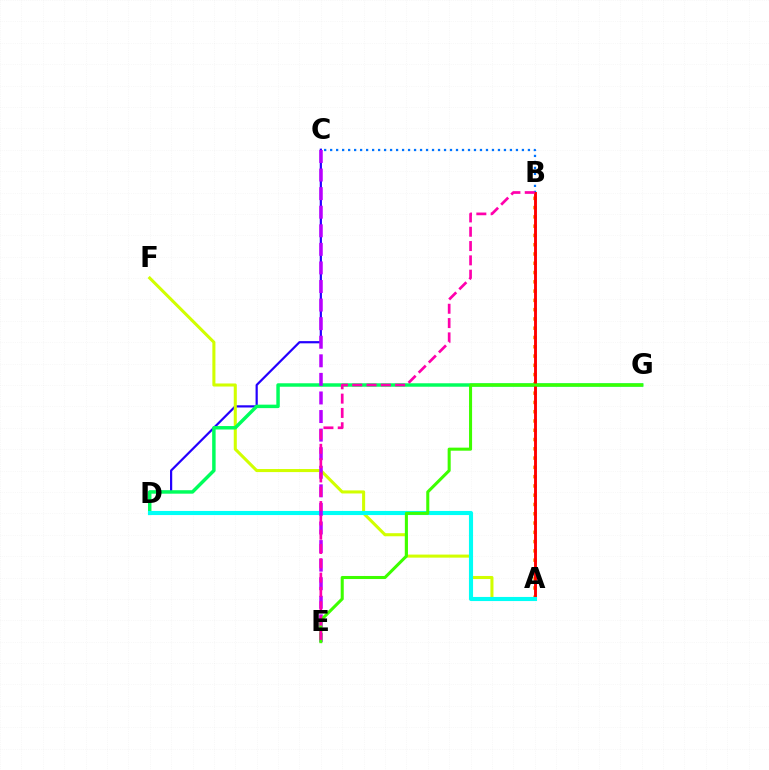{('C', 'D'): [{'color': '#2500ff', 'line_style': 'solid', 'thickness': 1.59}], ('B', 'C'): [{'color': '#0074ff', 'line_style': 'dotted', 'thickness': 1.63}], ('A', 'B'): [{'color': '#ff9400', 'line_style': 'dotted', 'thickness': 2.52}, {'color': '#ff0000', 'line_style': 'solid', 'thickness': 2.08}], ('A', 'F'): [{'color': '#d1ff00', 'line_style': 'solid', 'thickness': 2.2}], ('D', 'G'): [{'color': '#00ff5c', 'line_style': 'solid', 'thickness': 2.49}], ('A', 'D'): [{'color': '#00fff6', 'line_style': 'solid', 'thickness': 2.96}], ('C', 'E'): [{'color': '#b900ff', 'line_style': 'dashed', 'thickness': 2.52}], ('E', 'G'): [{'color': '#3dff00', 'line_style': 'solid', 'thickness': 2.2}], ('B', 'E'): [{'color': '#ff00ac', 'line_style': 'dashed', 'thickness': 1.94}]}